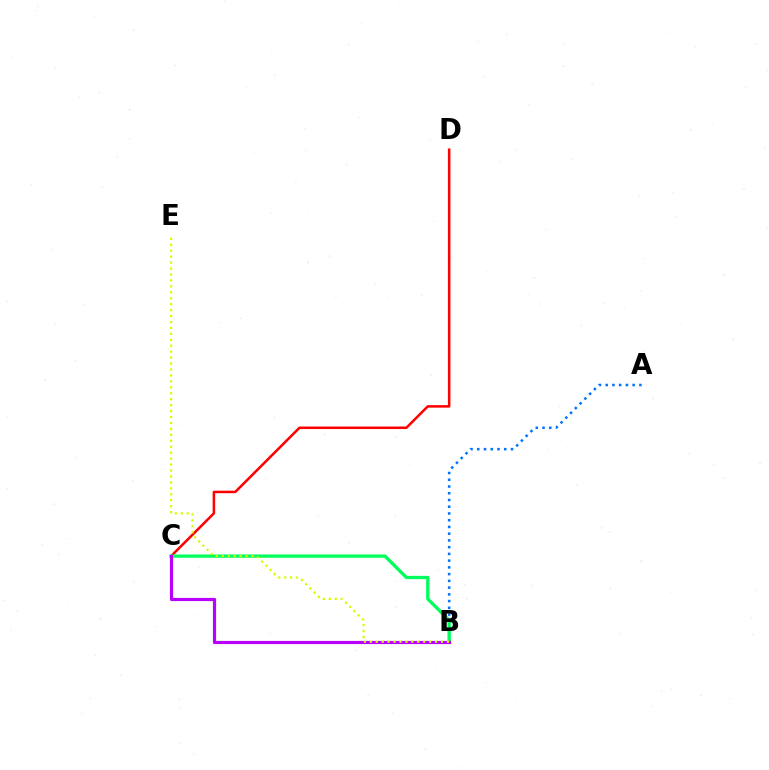{('C', 'D'): [{'color': '#ff0000', 'line_style': 'solid', 'thickness': 1.81}], ('A', 'B'): [{'color': '#0074ff', 'line_style': 'dotted', 'thickness': 1.83}], ('B', 'C'): [{'color': '#00ff5c', 'line_style': 'solid', 'thickness': 2.37}, {'color': '#b900ff', 'line_style': 'solid', 'thickness': 2.28}], ('B', 'E'): [{'color': '#d1ff00', 'line_style': 'dotted', 'thickness': 1.61}]}